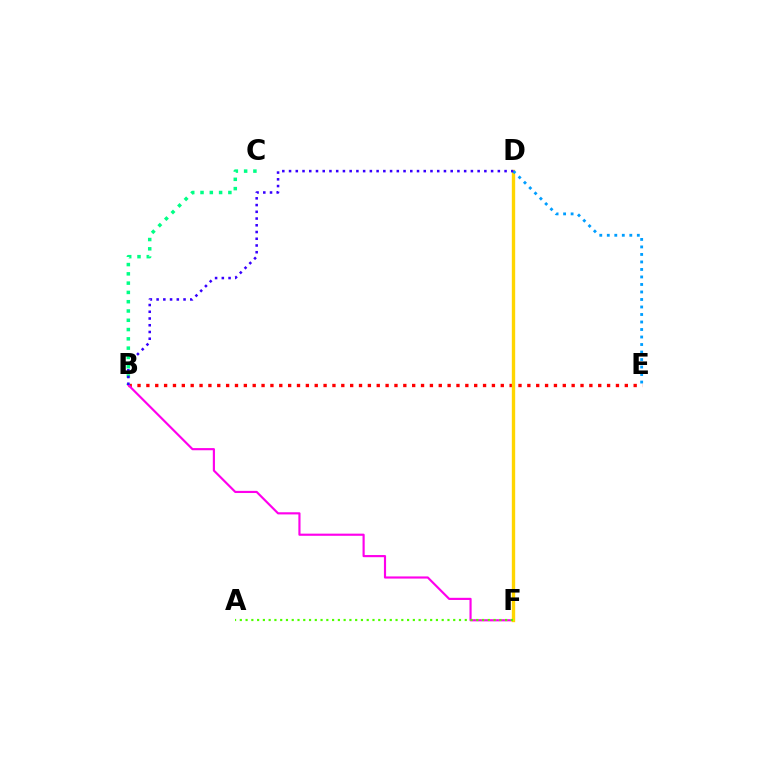{('B', 'E'): [{'color': '#ff0000', 'line_style': 'dotted', 'thickness': 2.41}], ('B', 'F'): [{'color': '#ff00ed', 'line_style': 'solid', 'thickness': 1.55}], ('B', 'C'): [{'color': '#00ff86', 'line_style': 'dotted', 'thickness': 2.52}], ('D', 'F'): [{'color': '#ffd500', 'line_style': 'solid', 'thickness': 2.42}], ('D', 'E'): [{'color': '#009eff', 'line_style': 'dotted', 'thickness': 2.04}], ('B', 'D'): [{'color': '#3700ff', 'line_style': 'dotted', 'thickness': 1.83}], ('A', 'F'): [{'color': '#4fff00', 'line_style': 'dotted', 'thickness': 1.57}]}